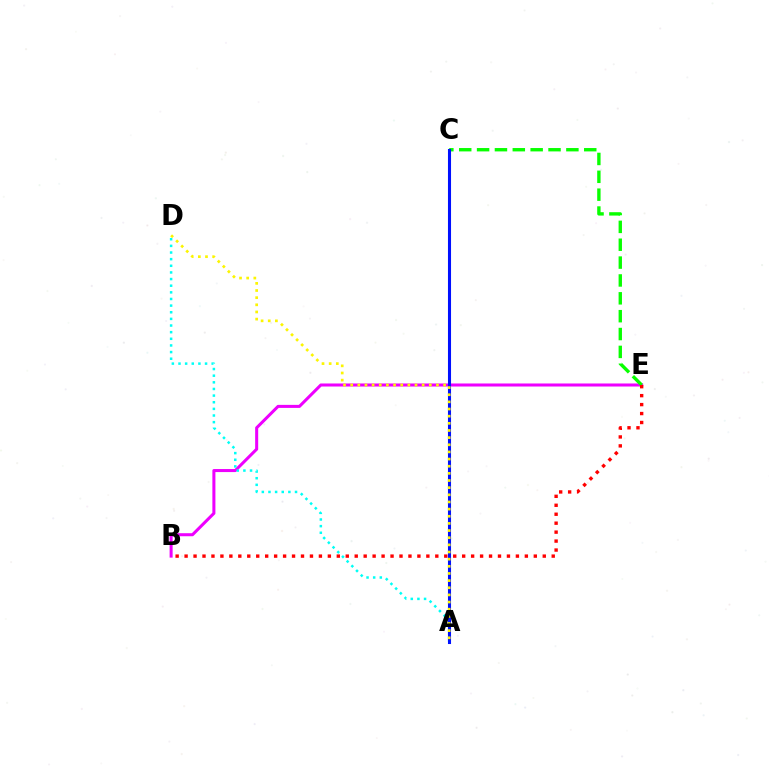{('B', 'E'): [{'color': '#ee00ff', 'line_style': 'solid', 'thickness': 2.19}, {'color': '#ff0000', 'line_style': 'dotted', 'thickness': 2.43}], ('A', 'D'): [{'color': '#00fff6', 'line_style': 'dotted', 'thickness': 1.8}, {'color': '#fcf500', 'line_style': 'dotted', 'thickness': 1.94}], ('C', 'E'): [{'color': '#08ff00', 'line_style': 'dashed', 'thickness': 2.43}], ('A', 'C'): [{'color': '#0010ff', 'line_style': 'solid', 'thickness': 2.21}]}